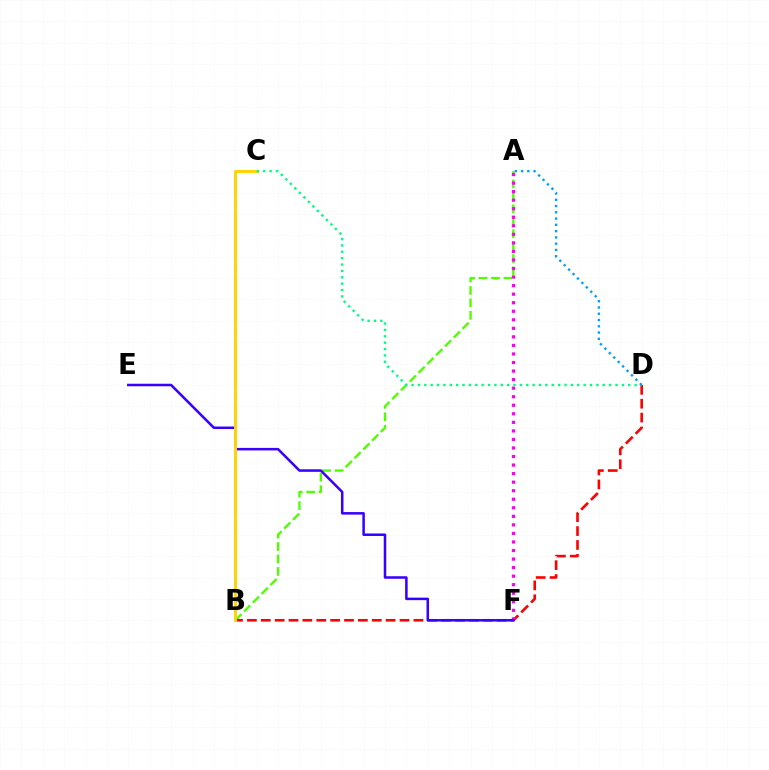{('A', 'B'): [{'color': '#4fff00', 'line_style': 'dashed', 'thickness': 1.69}], ('B', 'D'): [{'color': '#ff0000', 'line_style': 'dashed', 'thickness': 1.88}], ('A', 'F'): [{'color': '#ff00ed', 'line_style': 'dotted', 'thickness': 2.32}], ('E', 'F'): [{'color': '#3700ff', 'line_style': 'solid', 'thickness': 1.82}], ('B', 'C'): [{'color': '#ffd500', 'line_style': 'solid', 'thickness': 2.12}], ('C', 'D'): [{'color': '#00ff86', 'line_style': 'dotted', 'thickness': 1.73}], ('A', 'D'): [{'color': '#009eff', 'line_style': 'dotted', 'thickness': 1.7}]}